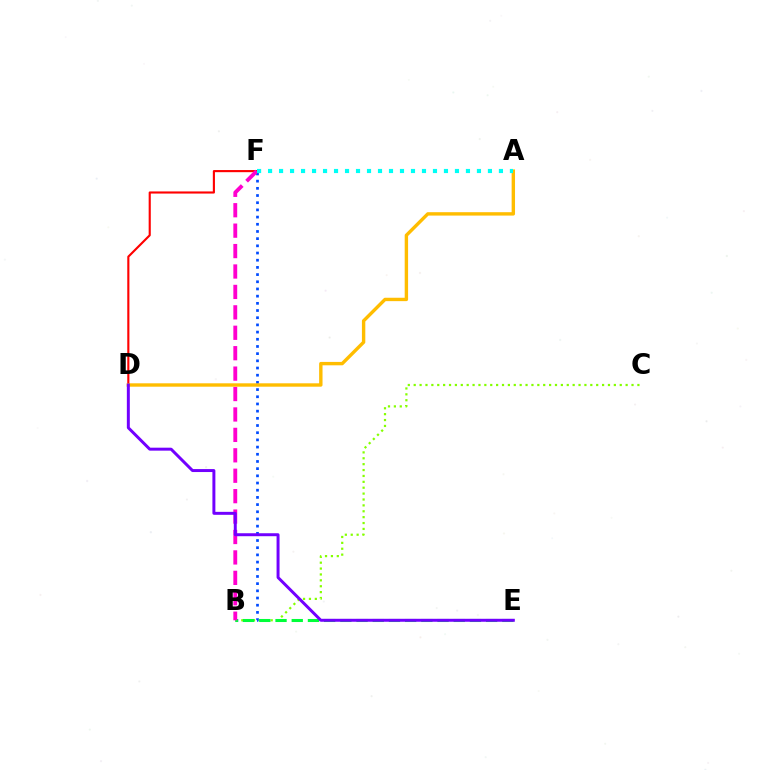{('B', 'F'): [{'color': '#004bff', 'line_style': 'dotted', 'thickness': 1.95}, {'color': '#ff00cf', 'line_style': 'dashed', 'thickness': 2.77}], ('D', 'F'): [{'color': '#ff0000', 'line_style': 'solid', 'thickness': 1.53}], ('B', 'C'): [{'color': '#84ff00', 'line_style': 'dotted', 'thickness': 1.6}], ('B', 'E'): [{'color': '#00ff39', 'line_style': 'dashed', 'thickness': 2.2}], ('A', 'D'): [{'color': '#ffbd00', 'line_style': 'solid', 'thickness': 2.44}], ('A', 'F'): [{'color': '#00fff6', 'line_style': 'dotted', 'thickness': 2.99}], ('D', 'E'): [{'color': '#7200ff', 'line_style': 'solid', 'thickness': 2.14}]}